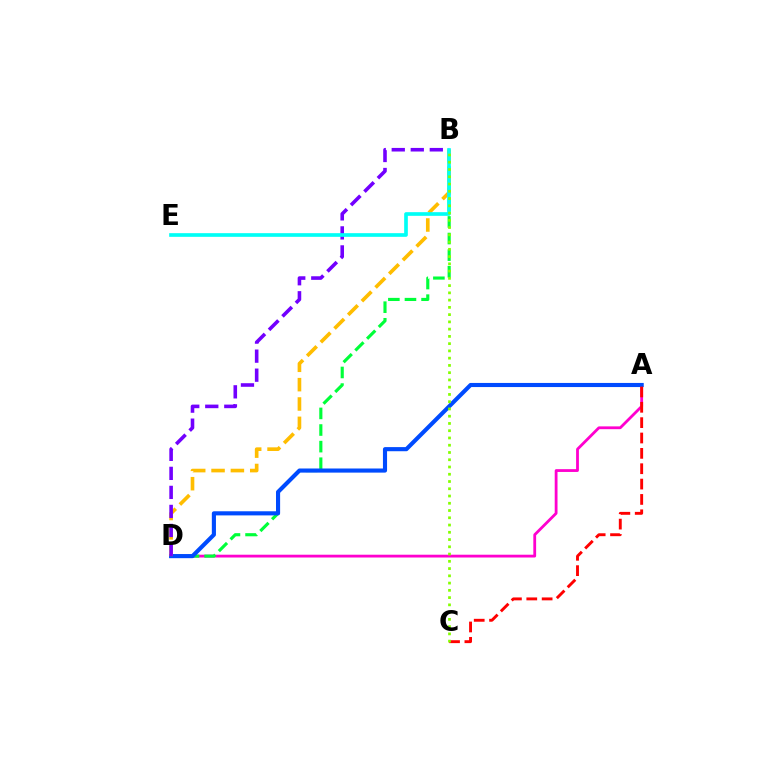{('A', 'D'): [{'color': '#ff00cf', 'line_style': 'solid', 'thickness': 2.01}, {'color': '#004bff', 'line_style': 'solid', 'thickness': 2.97}], ('B', 'D'): [{'color': '#00ff39', 'line_style': 'dashed', 'thickness': 2.26}, {'color': '#ffbd00', 'line_style': 'dashed', 'thickness': 2.63}, {'color': '#7200ff', 'line_style': 'dashed', 'thickness': 2.58}], ('A', 'C'): [{'color': '#ff0000', 'line_style': 'dashed', 'thickness': 2.09}], ('B', 'E'): [{'color': '#00fff6', 'line_style': 'solid', 'thickness': 2.64}], ('B', 'C'): [{'color': '#84ff00', 'line_style': 'dotted', 'thickness': 1.97}]}